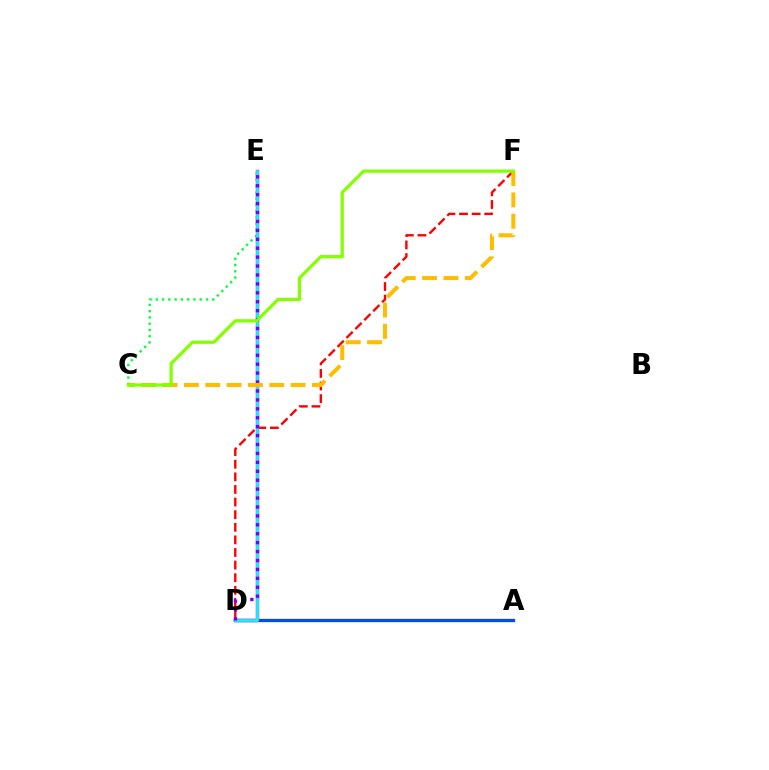{('C', 'E'): [{'color': '#00ff39', 'line_style': 'dotted', 'thickness': 1.7}], ('D', 'F'): [{'color': '#ff0000', 'line_style': 'dashed', 'thickness': 1.71}], ('A', 'D'): [{'color': '#004bff', 'line_style': 'solid', 'thickness': 2.37}], ('D', 'E'): [{'color': '#ff00cf', 'line_style': 'solid', 'thickness': 2.47}, {'color': '#00fff6', 'line_style': 'solid', 'thickness': 1.94}, {'color': '#7200ff', 'line_style': 'dotted', 'thickness': 2.42}], ('C', 'F'): [{'color': '#ffbd00', 'line_style': 'dashed', 'thickness': 2.9}, {'color': '#84ff00', 'line_style': 'solid', 'thickness': 2.33}]}